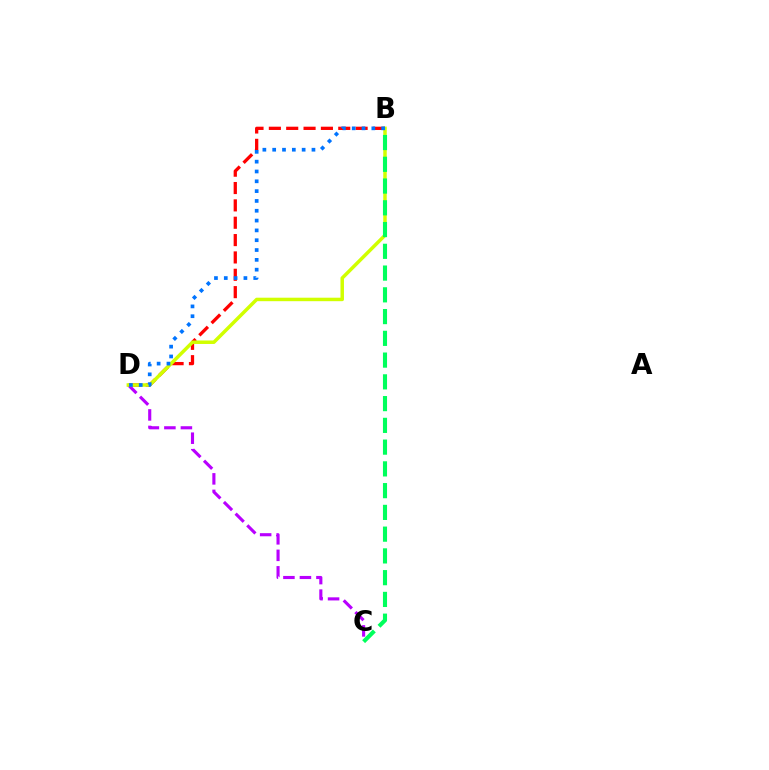{('C', 'D'): [{'color': '#b900ff', 'line_style': 'dashed', 'thickness': 2.24}], ('B', 'D'): [{'color': '#ff0000', 'line_style': 'dashed', 'thickness': 2.36}, {'color': '#d1ff00', 'line_style': 'solid', 'thickness': 2.51}, {'color': '#0074ff', 'line_style': 'dotted', 'thickness': 2.67}], ('B', 'C'): [{'color': '#00ff5c', 'line_style': 'dashed', 'thickness': 2.96}]}